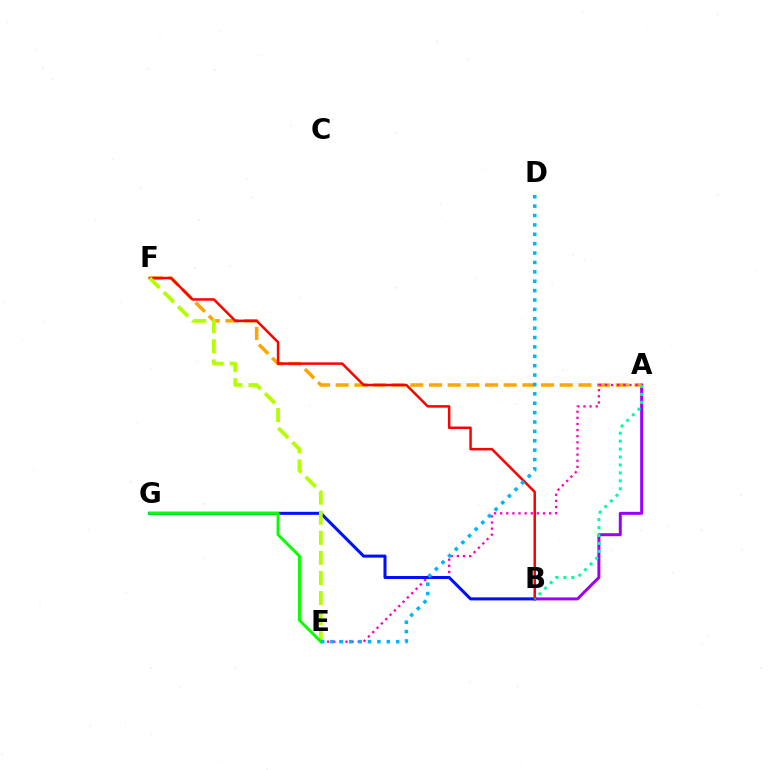{('A', 'B'): [{'color': '#9b00ff', 'line_style': 'solid', 'thickness': 2.16}, {'color': '#00ff9d', 'line_style': 'dotted', 'thickness': 2.16}], ('A', 'F'): [{'color': '#ffa500', 'line_style': 'dashed', 'thickness': 2.54}], ('A', 'E'): [{'color': '#ff00bd', 'line_style': 'dotted', 'thickness': 1.66}], ('B', 'G'): [{'color': '#0010ff', 'line_style': 'solid', 'thickness': 2.2}], ('B', 'F'): [{'color': '#ff0000', 'line_style': 'solid', 'thickness': 1.8}], ('E', 'F'): [{'color': '#b3ff00', 'line_style': 'dashed', 'thickness': 2.73}], ('E', 'G'): [{'color': '#08ff00', 'line_style': 'solid', 'thickness': 2.14}], ('D', 'E'): [{'color': '#00b5ff', 'line_style': 'dotted', 'thickness': 2.55}]}